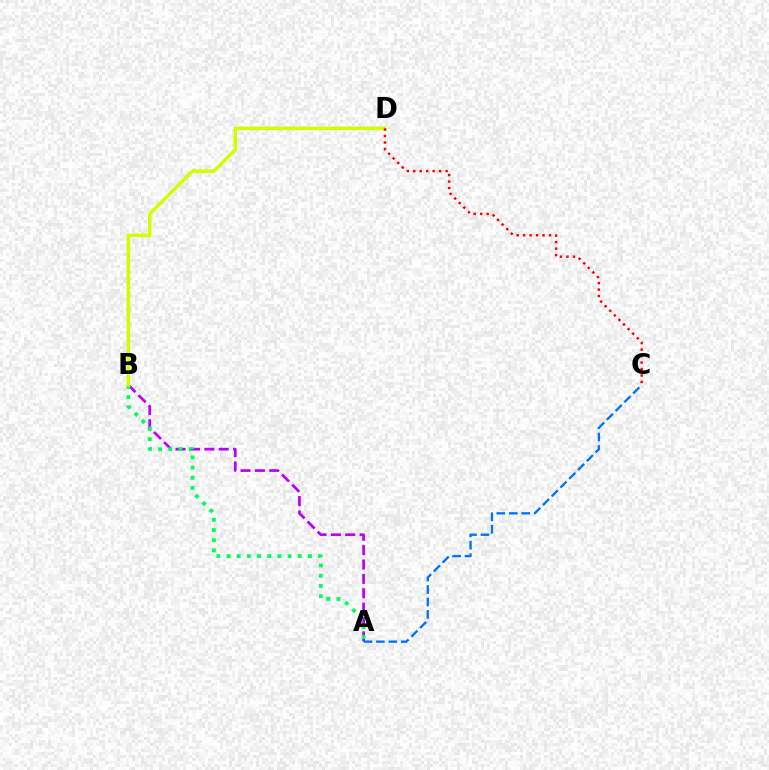{('A', 'B'): [{'color': '#b900ff', 'line_style': 'dashed', 'thickness': 1.95}, {'color': '#00ff5c', 'line_style': 'dotted', 'thickness': 2.77}], ('B', 'D'): [{'color': '#d1ff00', 'line_style': 'solid', 'thickness': 2.56}], ('A', 'C'): [{'color': '#0074ff', 'line_style': 'dashed', 'thickness': 1.69}], ('C', 'D'): [{'color': '#ff0000', 'line_style': 'dotted', 'thickness': 1.76}]}